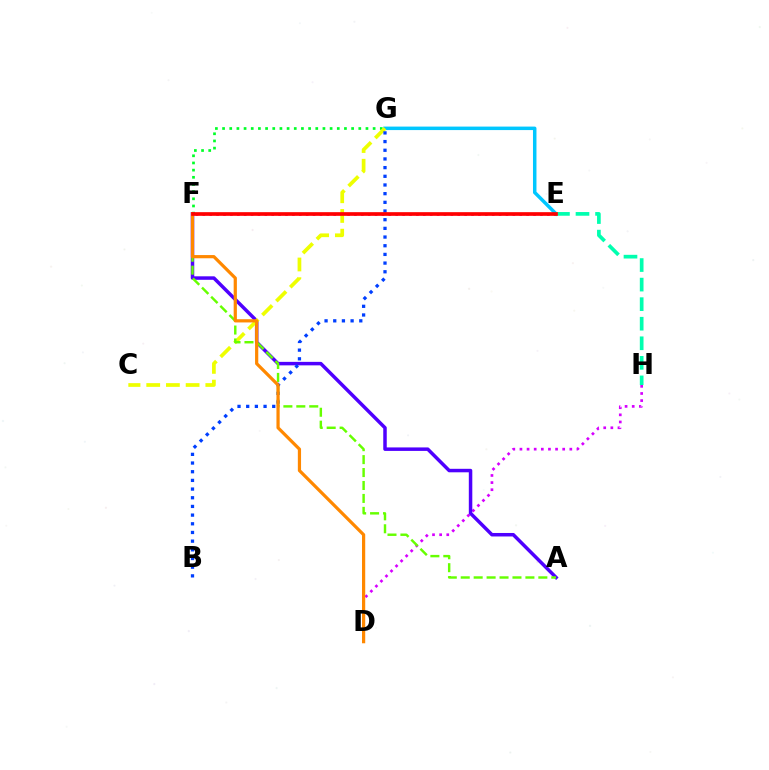{('E', 'F'): [{'color': '#ff00a0', 'line_style': 'dotted', 'thickness': 1.87}, {'color': '#ff0000', 'line_style': 'solid', 'thickness': 2.64}], ('F', 'G'): [{'color': '#00ff27', 'line_style': 'dotted', 'thickness': 1.95}], ('E', 'G'): [{'color': '#00c7ff', 'line_style': 'solid', 'thickness': 2.51}], ('D', 'H'): [{'color': '#d600ff', 'line_style': 'dotted', 'thickness': 1.94}], ('A', 'F'): [{'color': '#4f00ff', 'line_style': 'solid', 'thickness': 2.51}, {'color': '#66ff00', 'line_style': 'dashed', 'thickness': 1.76}], ('C', 'G'): [{'color': '#eeff00', 'line_style': 'dashed', 'thickness': 2.68}], ('B', 'G'): [{'color': '#003fff', 'line_style': 'dotted', 'thickness': 2.36}], ('D', 'F'): [{'color': '#ff8800', 'line_style': 'solid', 'thickness': 2.31}], ('E', 'H'): [{'color': '#00ffaf', 'line_style': 'dashed', 'thickness': 2.66}]}